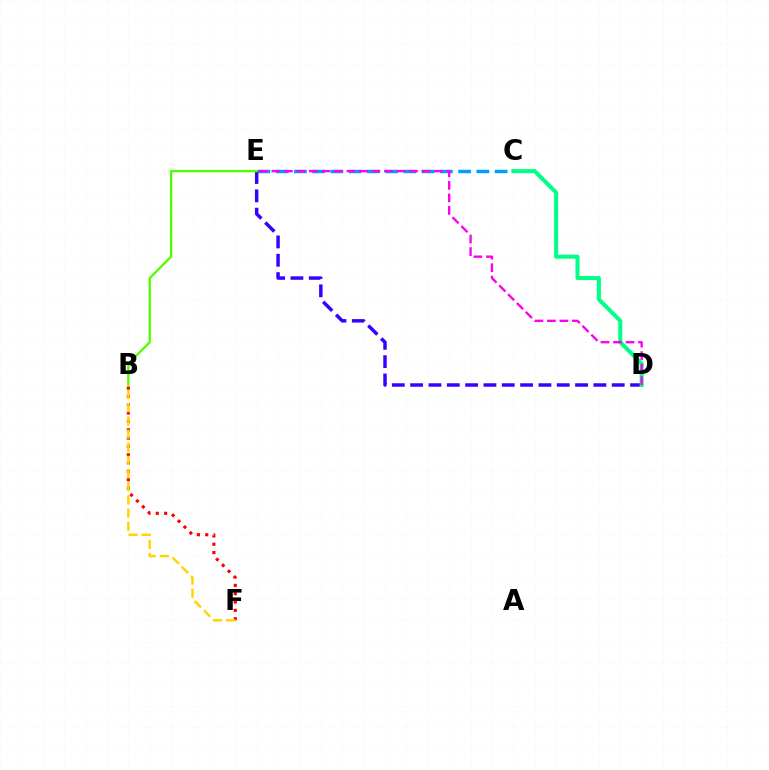{('B', 'F'): [{'color': '#ff0000', 'line_style': 'dotted', 'thickness': 2.26}, {'color': '#ffd500', 'line_style': 'dashed', 'thickness': 1.79}], ('C', 'E'): [{'color': '#009eff', 'line_style': 'dashed', 'thickness': 2.48}], ('D', 'E'): [{'color': '#3700ff', 'line_style': 'dashed', 'thickness': 2.49}, {'color': '#ff00ed', 'line_style': 'dashed', 'thickness': 1.7}], ('C', 'D'): [{'color': '#00ff86', 'line_style': 'solid', 'thickness': 2.91}], ('B', 'E'): [{'color': '#4fff00', 'line_style': 'solid', 'thickness': 1.66}]}